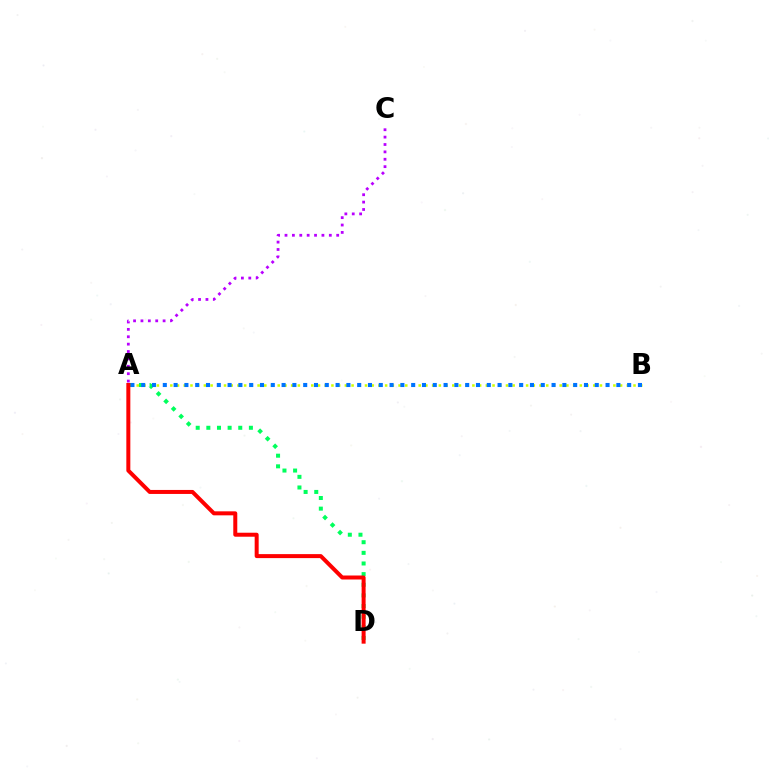{('A', 'B'): [{'color': '#d1ff00', 'line_style': 'dotted', 'thickness': 1.82}, {'color': '#0074ff', 'line_style': 'dotted', 'thickness': 2.93}], ('A', 'D'): [{'color': '#00ff5c', 'line_style': 'dotted', 'thickness': 2.89}, {'color': '#ff0000', 'line_style': 'solid', 'thickness': 2.88}], ('A', 'C'): [{'color': '#b900ff', 'line_style': 'dotted', 'thickness': 2.01}]}